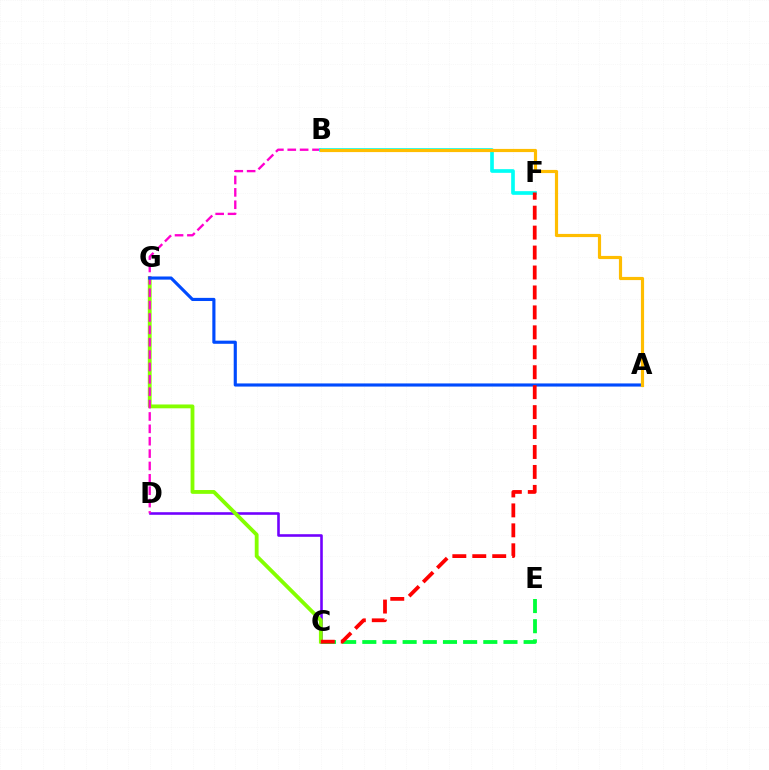{('C', 'D'): [{'color': '#7200ff', 'line_style': 'solid', 'thickness': 1.87}], ('C', 'E'): [{'color': '#00ff39', 'line_style': 'dashed', 'thickness': 2.74}], ('C', 'G'): [{'color': '#84ff00', 'line_style': 'solid', 'thickness': 2.75}], ('B', 'D'): [{'color': '#ff00cf', 'line_style': 'dashed', 'thickness': 1.68}], ('B', 'F'): [{'color': '#00fff6', 'line_style': 'solid', 'thickness': 2.64}], ('A', 'G'): [{'color': '#004bff', 'line_style': 'solid', 'thickness': 2.26}], ('A', 'B'): [{'color': '#ffbd00', 'line_style': 'solid', 'thickness': 2.28}], ('C', 'F'): [{'color': '#ff0000', 'line_style': 'dashed', 'thickness': 2.71}]}